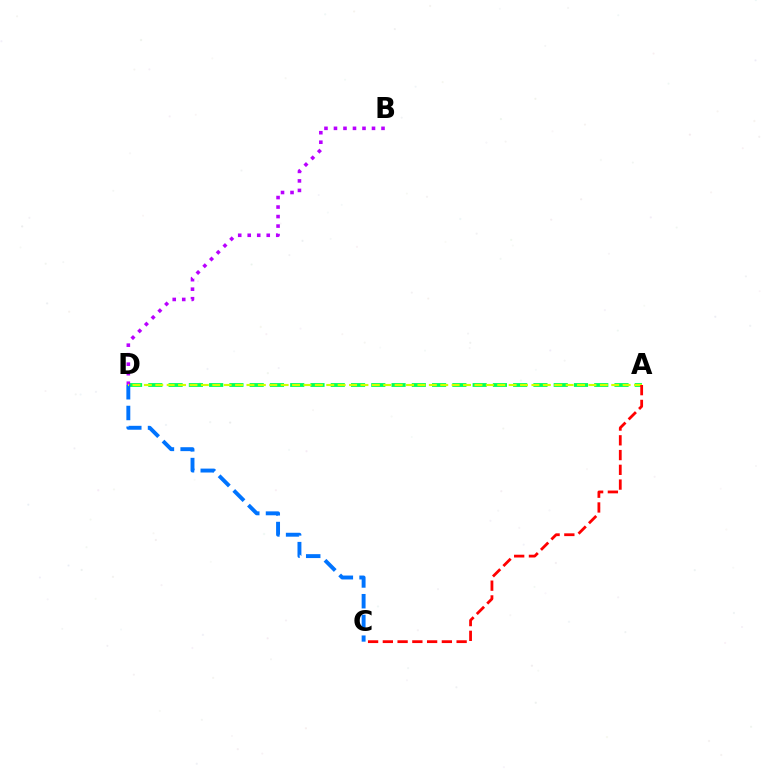{('A', 'D'): [{'color': '#00ff5c', 'line_style': 'dashed', 'thickness': 2.75}, {'color': '#d1ff00', 'line_style': 'dashed', 'thickness': 1.55}], ('C', 'D'): [{'color': '#0074ff', 'line_style': 'dashed', 'thickness': 2.82}], ('B', 'D'): [{'color': '#b900ff', 'line_style': 'dotted', 'thickness': 2.58}], ('A', 'C'): [{'color': '#ff0000', 'line_style': 'dashed', 'thickness': 2.0}]}